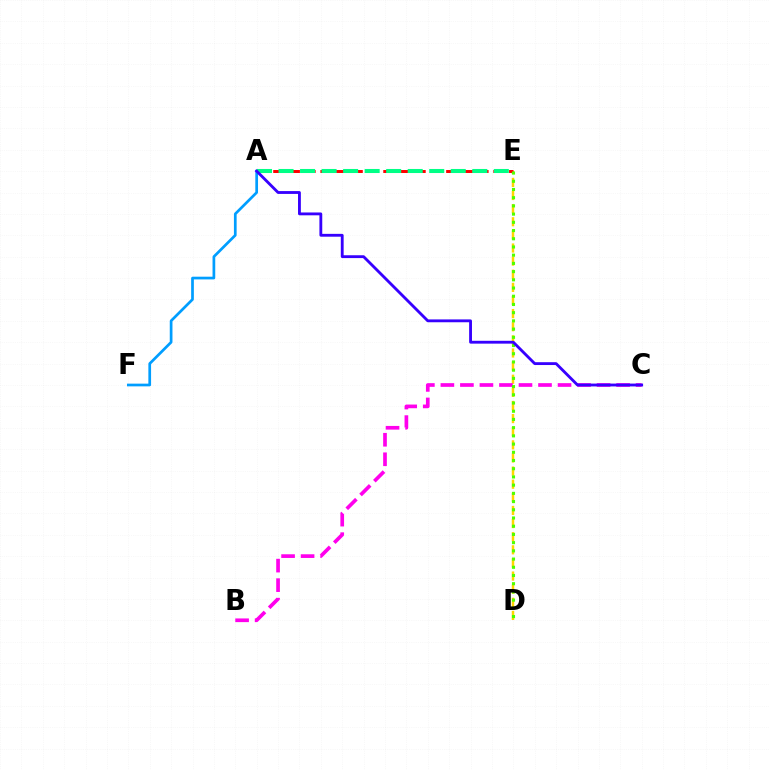{('D', 'E'): [{'color': '#ffd500', 'line_style': 'dashed', 'thickness': 1.78}, {'color': '#4fff00', 'line_style': 'dotted', 'thickness': 2.23}], ('A', 'E'): [{'color': '#ff0000', 'line_style': 'dashed', 'thickness': 2.14}, {'color': '#00ff86', 'line_style': 'dashed', 'thickness': 2.92}], ('A', 'F'): [{'color': '#009eff', 'line_style': 'solid', 'thickness': 1.95}], ('B', 'C'): [{'color': '#ff00ed', 'line_style': 'dashed', 'thickness': 2.65}], ('A', 'C'): [{'color': '#3700ff', 'line_style': 'solid', 'thickness': 2.05}]}